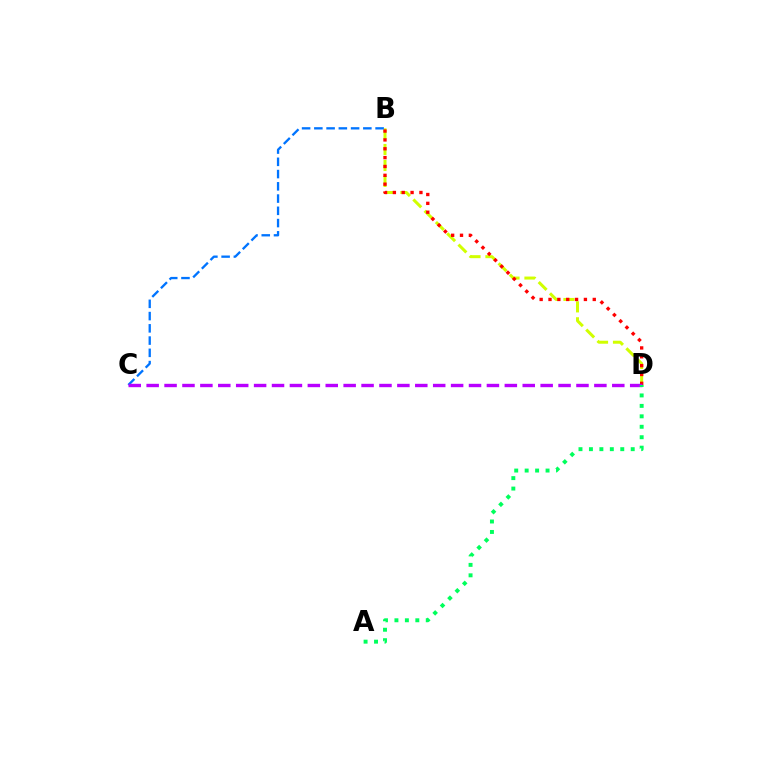{('B', 'D'): [{'color': '#d1ff00', 'line_style': 'dashed', 'thickness': 2.17}, {'color': '#ff0000', 'line_style': 'dotted', 'thickness': 2.41}], ('B', 'C'): [{'color': '#0074ff', 'line_style': 'dashed', 'thickness': 1.66}], ('C', 'D'): [{'color': '#b900ff', 'line_style': 'dashed', 'thickness': 2.43}], ('A', 'D'): [{'color': '#00ff5c', 'line_style': 'dotted', 'thickness': 2.84}]}